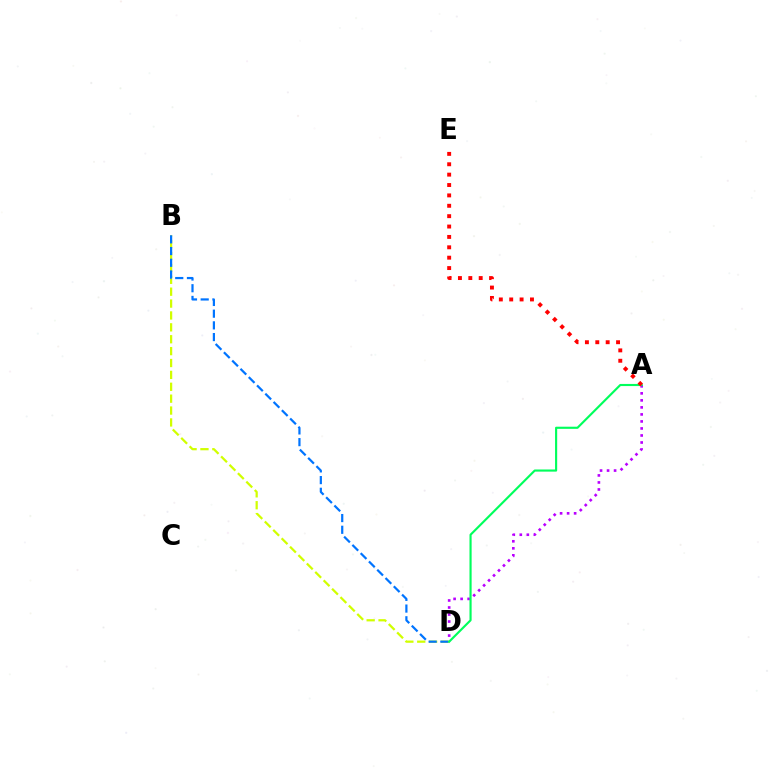{('B', 'D'): [{'color': '#d1ff00', 'line_style': 'dashed', 'thickness': 1.61}, {'color': '#0074ff', 'line_style': 'dashed', 'thickness': 1.59}], ('A', 'D'): [{'color': '#b900ff', 'line_style': 'dotted', 'thickness': 1.91}, {'color': '#00ff5c', 'line_style': 'solid', 'thickness': 1.54}], ('A', 'E'): [{'color': '#ff0000', 'line_style': 'dotted', 'thickness': 2.82}]}